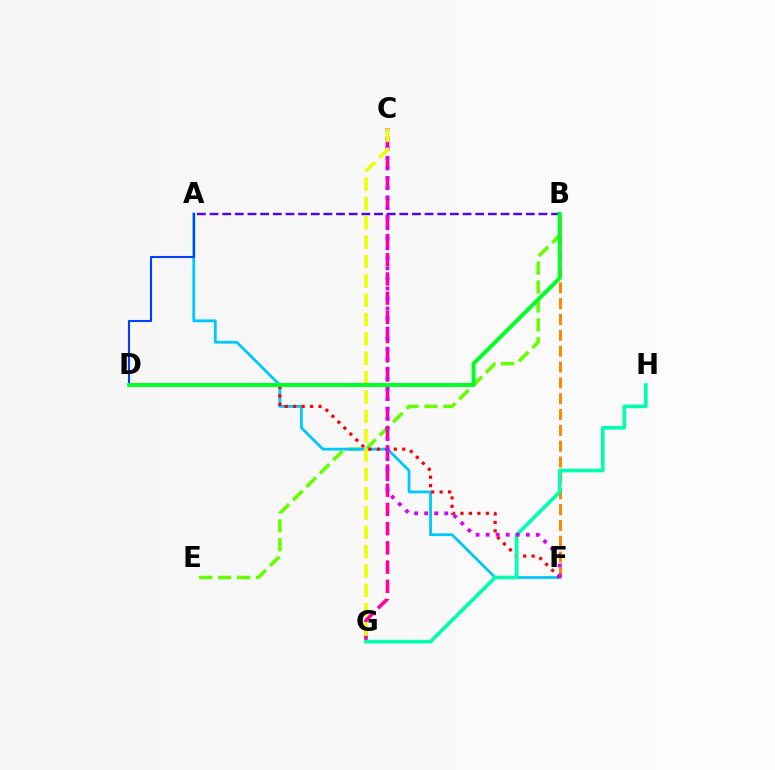{('B', 'E'): [{'color': '#66ff00', 'line_style': 'dashed', 'thickness': 2.57}], ('B', 'F'): [{'color': '#ff8800', 'line_style': 'dashed', 'thickness': 2.15}], ('A', 'F'): [{'color': '#00c7ff', 'line_style': 'solid', 'thickness': 2.03}], ('C', 'G'): [{'color': '#ff00a0', 'line_style': 'dashed', 'thickness': 2.61}, {'color': '#eeff00', 'line_style': 'dashed', 'thickness': 2.63}], ('D', 'F'): [{'color': '#ff0000', 'line_style': 'dotted', 'thickness': 2.3}], ('A', 'B'): [{'color': '#4f00ff', 'line_style': 'dashed', 'thickness': 1.72}], ('A', 'D'): [{'color': '#003fff', 'line_style': 'solid', 'thickness': 1.5}], ('G', 'H'): [{'color': '#00ffaf', 'line_style': 'solid', 'thickness': 2.64}], ('C', 'F'): [{'color': '#d600ff', 'line_style': 'dotted', 'thickness': 2.73}], ('B', 'D'): [{'color': '#00ff27', 'line_style': 'solid', 'thickness': 2.87}]}